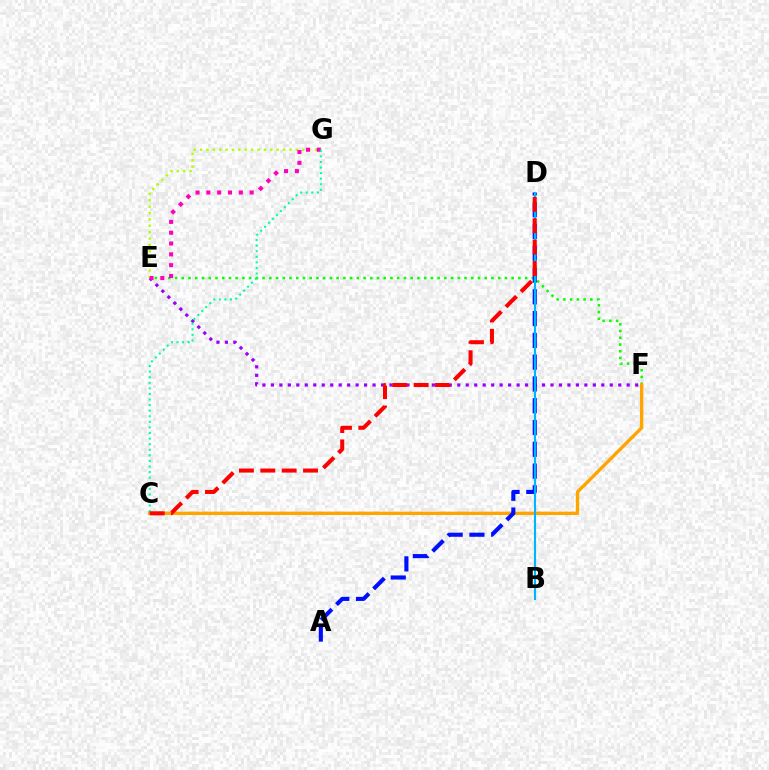{('E', 'F'): [{'color': '#9b00ff', 'line_style': 'dotted', 'thickness': 2.3}, {'color': '#08ff00', 'line_style': 'dotted', 'thickness': 1.83}], ('C', 'F'): [{'color': '#ffa500', 'line_style': 'solid', 'thickness': 2.42}], ('E', 'G'): [{'color': '#b3ff00', 'line_style': 'dotted', 'thickness': 1.73}, {'color': '#ff00bd', 'line_style': 'dotted', 'thickness': 2.94}], ('A', 'D'): [{'color': '#0010ff', 'line_style': 'dashed', 'thickness': 2.96}], ('C', 'G'): [{'color': '#00ff9d', 'line_style': 'dotted', 'thickness': 1.52}], ('B', 'D'): [{'color': '#00b5ff', 'line_style': 'solid', 'thickness': 1.53}], ('C', 'D'): [{'color': '#ff0000', 'line_style': 'dashed', 'thickness': 2.91}]}